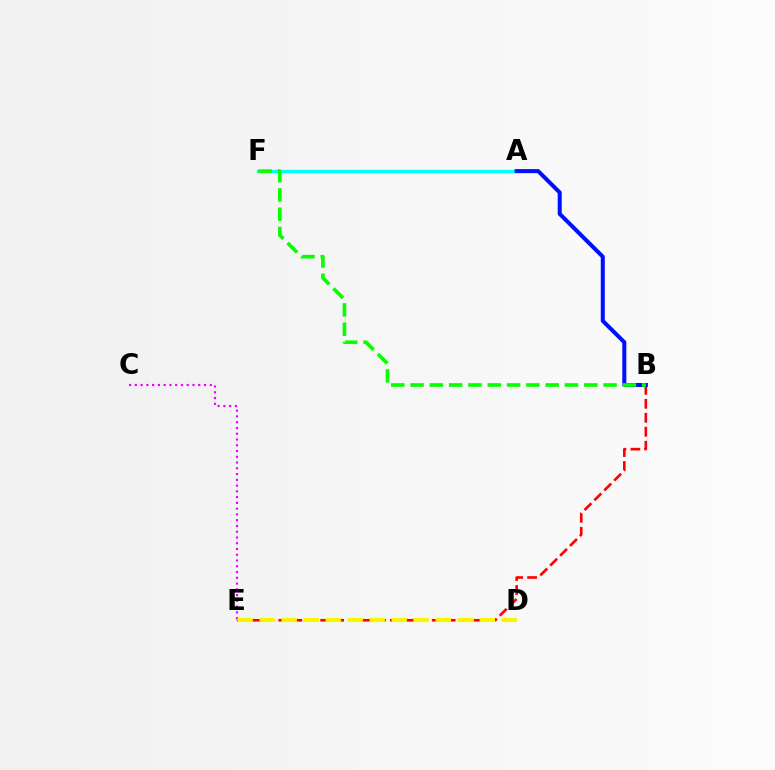{('B', 'E'): [{'color': '#ff0000', 'line_style': 'dashed', 'thickness': 1.9}], ('A', 'F'): [{'color': '#00fff6', 'line_style': 'solid', 'thickness': 2.38}], ('C', 'E'): [{'color': '#ee00ff', 'line_style': 'dotted', 'thickness': 1.57}], ('D', 'E'): [{'color': '#fcf500', 'line_style': 'dashed', 'thickness': 2.99}], ('A', 'B'): [{'color': '#0010ff', 'line_style': 'solid', 'thickness': 2.91}], ('B', 'F'): [{'color': '#08ff00', 'line_style': 'dashed', 'thickness': 2.62}]}